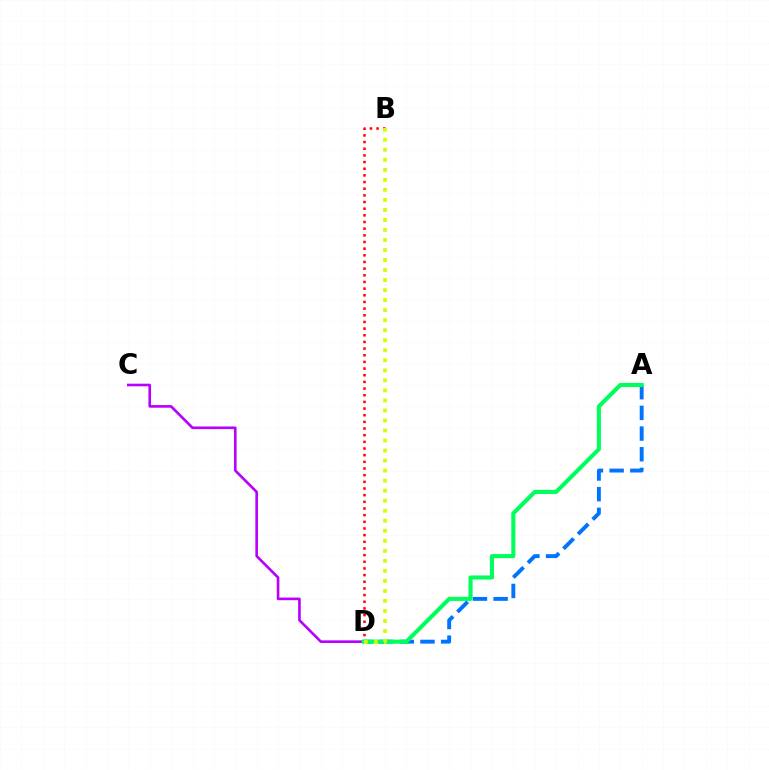{('A', 'D'): [{'color': '#0074ff', 'line_style': 'dashed', 'thickness': 2.81}, {'color': '#00ff5c', 'line_style': 'solid', 'thickness': 2.95}], ('B', 'D'): [{'color': '#ff0000', 'line_style': 'dotted', 'thickness': 1.81}, {'color': '#d1ff00', 'line_style': 'dotted', 'thickness': 2.72}], ('C', 'D'): [{'color': '#b900ff', 'line_style': 'solid', 'thickness': 1.9}]}